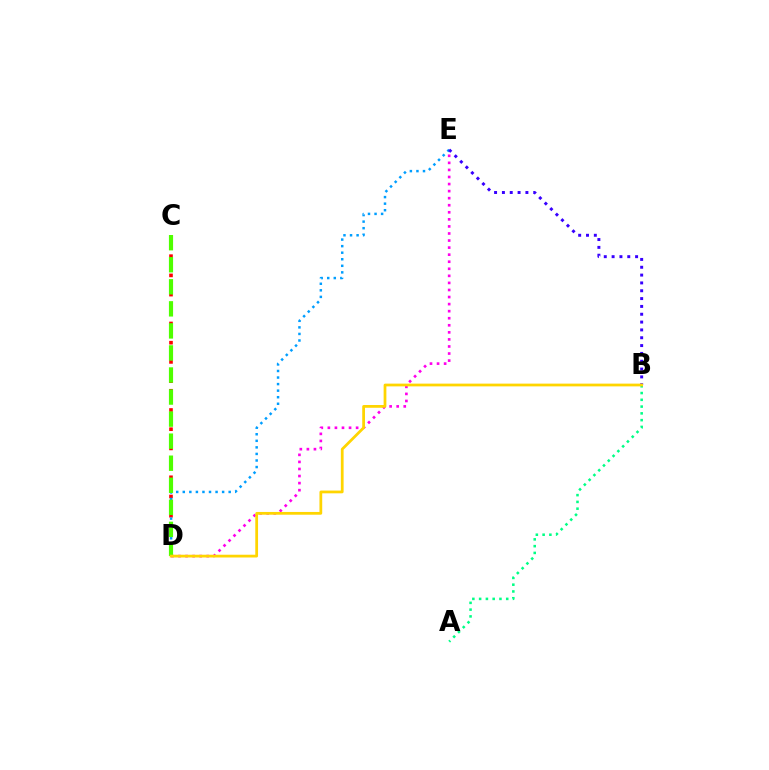{('C', 'D'): [{'color': '#ff0000', 'line_style': 'dotted', 'thickness': 2.61}, {'color': '#4fff00', 'line_style': 'dashed', 'thickness': 3.0}], ('A', 'B'): [{'color': '#00ff86', 'line_style': 'dotted', 'thickness': 1.84}], ('D', 'E'): [{'color': '#ff00ed', 'line_style': 'dotted', 'thickness': 1.92}, {'color': '#009eff', 'line_style': 'dotted', 'thickness': 1.78}], ('B', 'E'): [{'color': '#3700ff', 'line_style': 'dotted', 'thickness': 2.13}], ('B', 'D'): [{'color': '#ffd500', 'line_style': 'solid', 'thickness': 1.99}]}